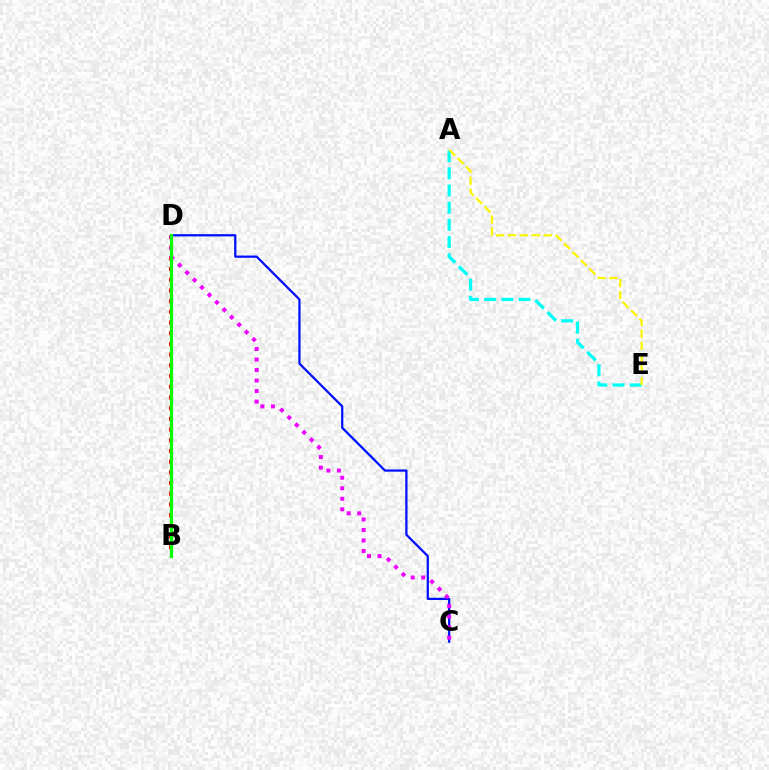{('C', 'D'): [{'color': '#0010ff', 'line_style': 'solid', 'thickness': 1.62}, {'color': '#ee00ff', 'line_style': 'dotted', 'thickness': 2.86}], ('B', 'D'): [{'color': '#ff0000', 'line_style': 'dotted', 'thickness': 2.91}, {'color': '#08ff00', 'line_style': 'solid', 'thickness': 2.33}], ('A', 'E'): [{'color': '#00fff6', 'line_style': 'dashed', 'thickness': 2.33}, {'color': '#fcf500', 'line_style': 'dashed', 'thickness': 1.62}]}